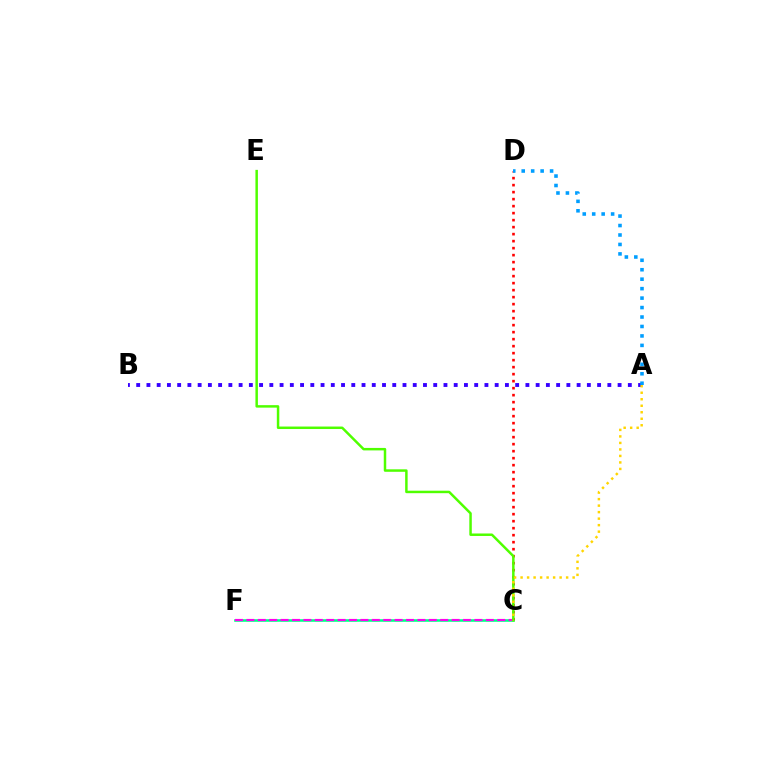{('A', 'B'): [{'color': '#3700ff', 'line_style': 'dotted', 'thickness': 2.78}], ('C', 'F'): [{'color': '#00ff86', 'line_style': 'solid', 'thickness': 1.87}, {'color': '#ff00ed', 'line_style': 'dashed', 'thickness': 1.55}], ('C', 'D'): [{'color': '#ff0000', 'line_style': 'dotted', 'thickness': 1.9}], ('C', 'E'): [{'color': '#4fff00', 'line_style': 'solid', 'thickness': 1.79}], ('A', 'D'): [{'color': '#009eff', 'line_style': 'dotted', 'thickness': 2.57}], ('A', 'C'): [{'color': '#ffd500', 'line_style': 'dotted', 'thickness': 1.77}]}